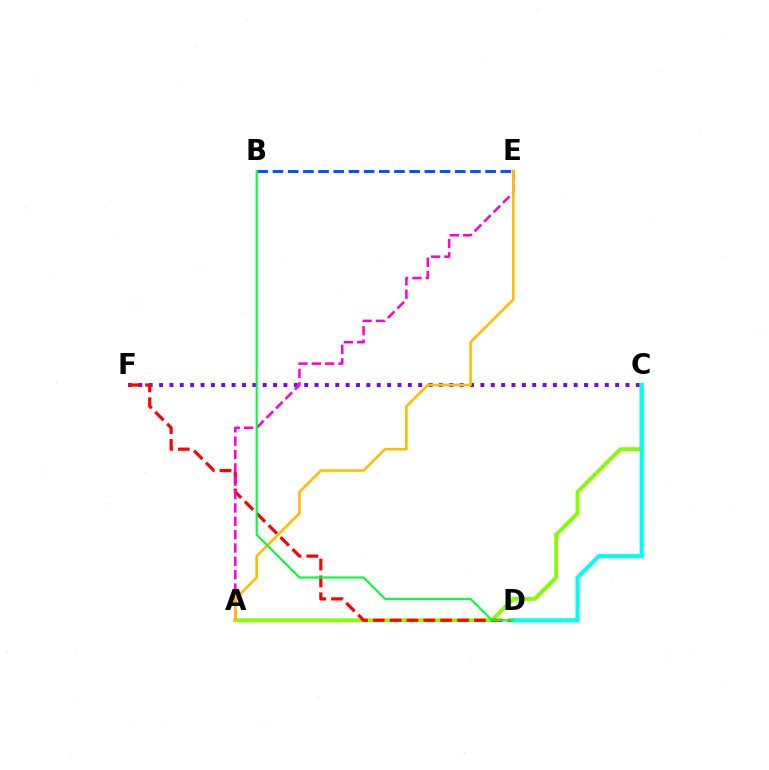{('B', 'E'): [{'color': '#004bff', 'line_style': 'dashed', 'thickness': 2.06}], ('C', 'F'): [{'color': '#7200ff', 'line_style': 'dotted', 'thickness': 2.82}], ('A', 'C'): [{'color': '#84ff00', 'line_style': 'solid', 'thickness': 2.78}], ('D', 'F'): [{'color': '#ff0000', 'line_style': 'dashed', 'thickness': 2.29}], ('C', 'D'): [{'color': '#00fff6', 'line_style': 'solid', 'thickness': 2.95}], ('A', 'E'): [{'color': '#ff00cf', 'line_style': 'dashed', 'thickness': 1.81}, {'color': '#ffbd00', 'line_style': 'solid', 'thickness': 1.89}], ('B', 'D'): [{'color': '#00ff39', 'line_style': 'solid', 'thickness': 1.52}]}